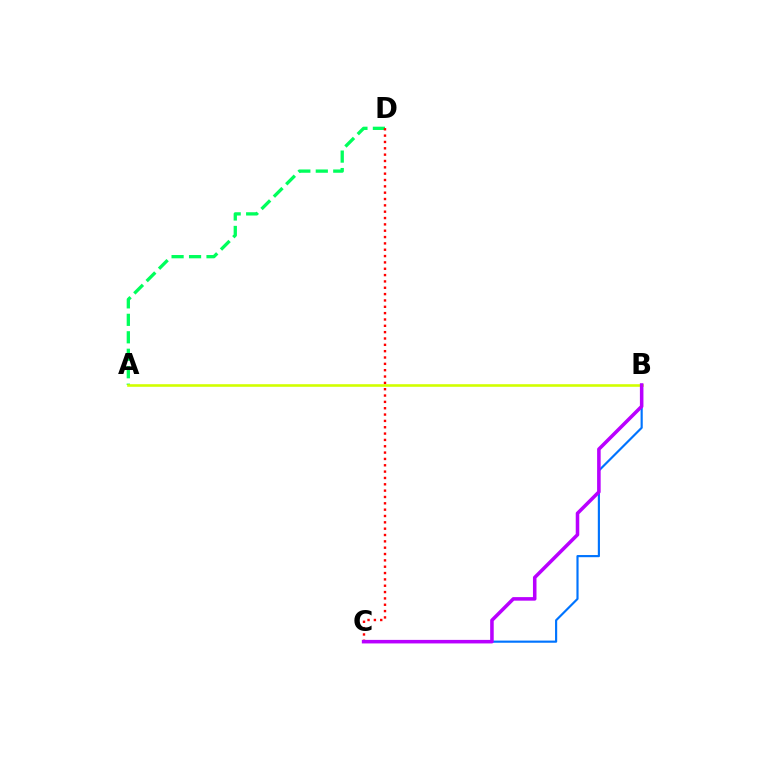{('A', 'D'): [{'color': '#00ff5c', 'line_style': 'dashed', 'thickness': 2.37}], ('B', 'C'): [{'color': '#0074ff', 'line_style': 'solid', 'thickness': 1.55}, {'color': '#b900ff', 'line_style': 'solid', 'thickness': 2.55}], ('A', 'B'): [{'color': '#d1ff00', 'line_style': 'solid', 'thickness': 1.87}], ('C', 'D'): [{'color': '#ff0000', 'line_style': 'dotted', 'thickness': 1.72}]}